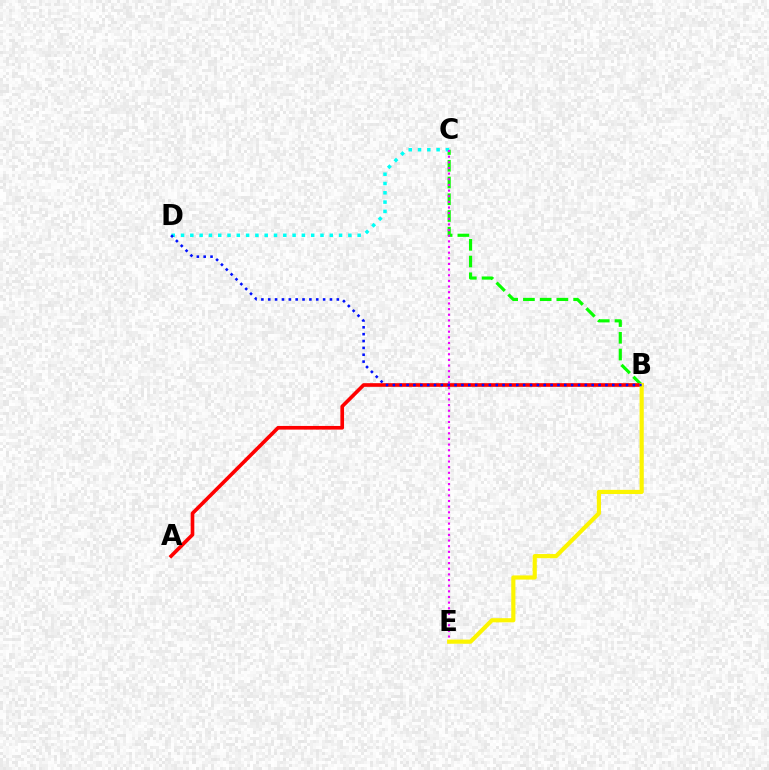{('B', 'C'): [{'color': '#08ff00', 'line_style': 'dashed', 'thickness': 2.27}], ('C', 'D'): [{'color': '#00fff6', 'line_style': 'dotted', 'thickness': 2.53}], ('A', 'B'): [{'color': '#ff0000', 'line_style': 'solid', 'thickness': 2.63}], ('C', 'E'): [{'color': '#ee00ff', 'line_style': 'dotted', 'thickness': 1.53}], ('B', 'E'): [{'color': '#fcf500', 'line_style': 'solid', 'thickness': 3.0}], ('B', 'D'): [{'color': '#0010ff', 'line_style': 'dotted', 'thickness': 1.86}]}